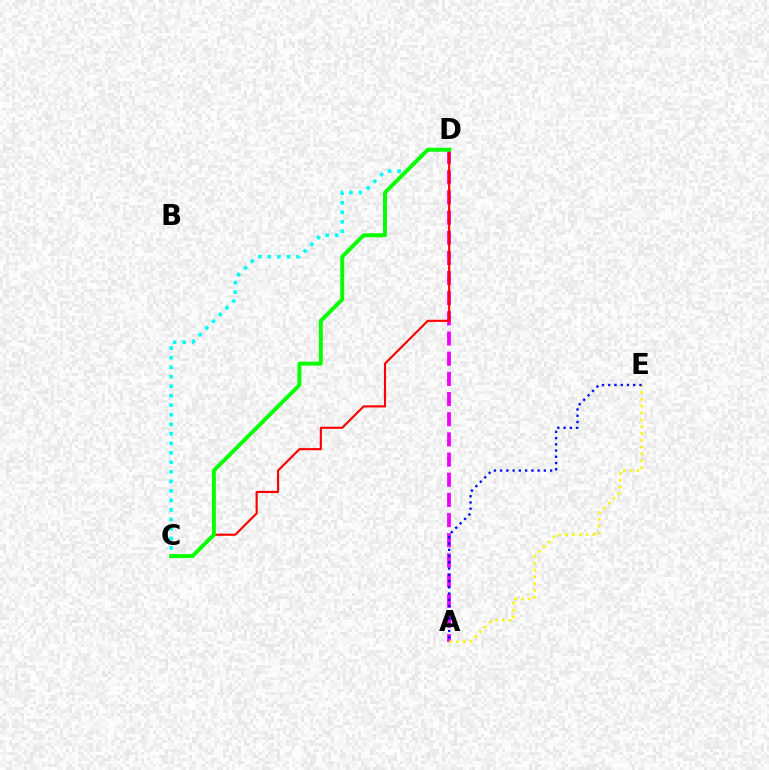{('A', 'D'): [{'color': '#ee00ff', 'line_style': 'dashed', 'thickness': 2.74}], ('A', 'E'): [{'color': '#fcf500', 'line_style': 'dotted', 'thickness': 1.85}, {'color': '#0010ff', 'line_style': 'dotted', 'thickness': 1.7}], ('C', 'D'): [{'color': '#ff0000', 'line_style': 'solid', 'thickness': 1.55}, {'color': '#00fff6', 'line_style': 'dotted', 'thickness': 2.58}, {'color': '#08ff00', 'line_style': 'solid', 'thickness': 2.84}]}